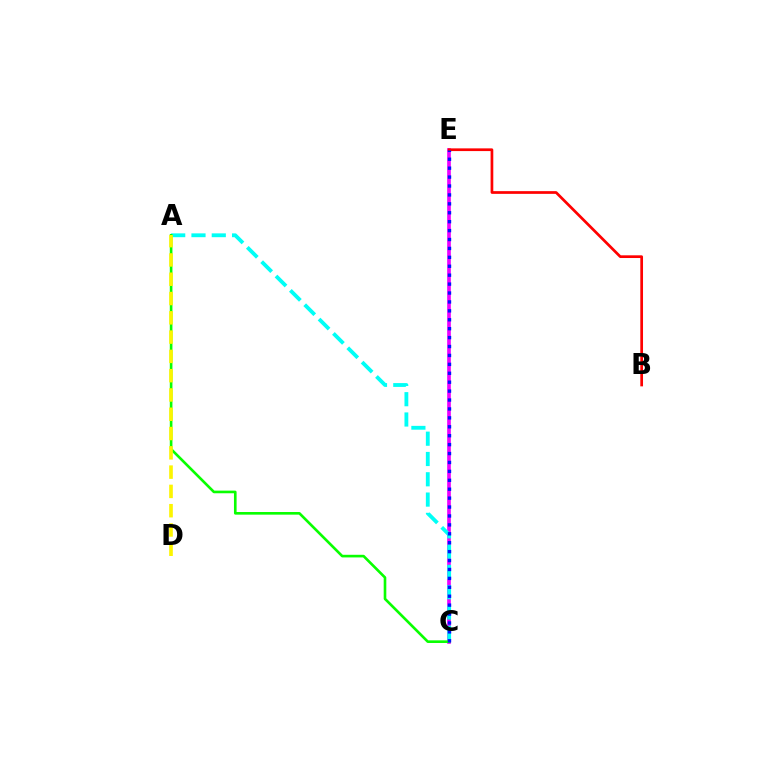{('C', 'E'): [{'color': '#ee00ff', 'line_style': 'solid', 'thickness': 2.63}, {'color': '#0010ff', 'line_style': 'dotted', 'thickness': 2.42}], ('B', 'E'): [{'color': '#ff0000', 'line_style': 'solid', 'thickness': 1.95}], ('A', 'C'): [{'color': '#00fff6', 'line_style': 'dashed', 'thickness': 2.76}, {'color': '#08ff00', 'line_style': 'solid', 'thickness': 1.9}], ('A', 'D'): [{'color': '#fcf500', 'line_style': 'dashed', 'thickness': 2.62}]}